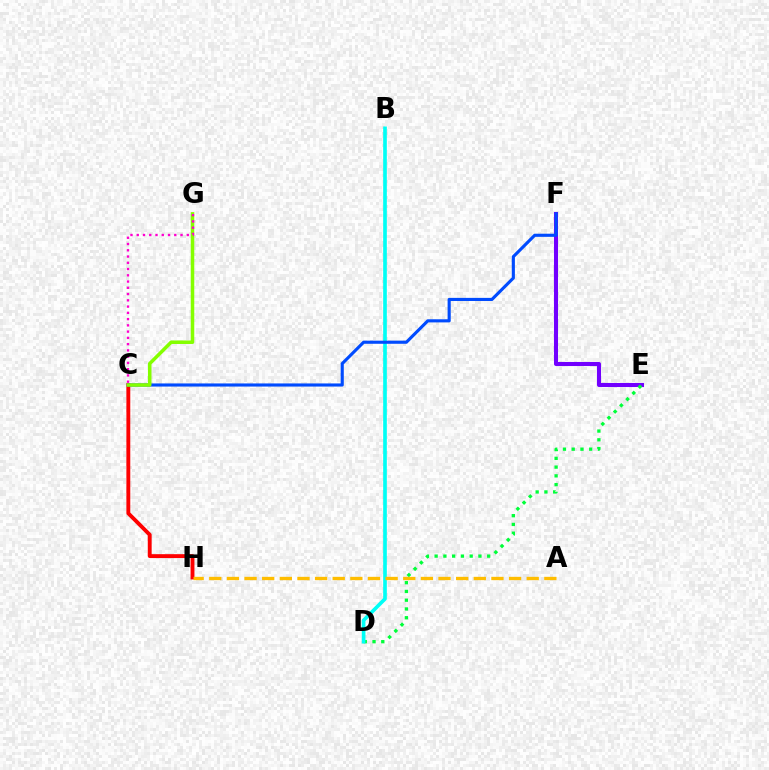{('E', 'F'): [{'color': '#7200ff', 'line_style': 'solid', 'thickness': 2.92}], ('C', 'H'): [{'color': '#ff0000', 'line_style': 'solid', 'thickness': 2.79}], ('D', 'E'): [{'color': '#00ff39', 'line_style': 'dotted', 'thickness': 2.38}], ('B', 'D'): [{'color': '#00fff6', 'line_style': 'solid', 'thickness': 2.63}], ('C', 'F'): [{'color': '#004bff', 'line_style': 'solid', 'thickness': 2.25}], ('C', 'G'): [{'color': '#84ff00', 'line_style': 'solid', 'thickness': 2.54}, {'color': '#ff00cf', 'line_style': 'dotted', 'thickness': 1.7}], ('A', 'H'): [{'color': '#ffbd00', 'line_style': 'dashed', 'thickness': 2.4}]}